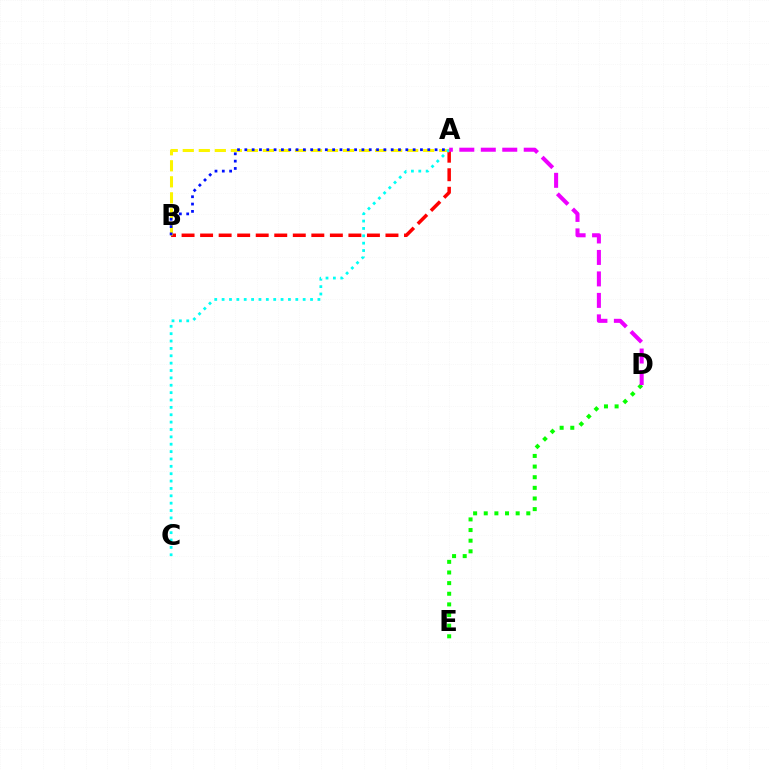{('A', 'B'): [{'color': '#ff0000', 'line_style': 'dashed', 'thickness': 2.52}, {'color': '#fcf500', 'line_style': 'dashed', 'thickness': 2.18}, {'color': '#0010ff', 'line_style': 'dotted', 'thickness': 1.99}], ('A', 'C'): [{'color': '#00fff6', 'line_style': 'dotted', 'thickness': 2.0}], ('D', 'E'): [{'color': '#08ff00', 'line_style': 'dotted', 'thickness': 2.89}], ('A', 'D'): [{'color': '#ee00ff', 'line_style': 'dashed', 'thickness': 2.92}]}